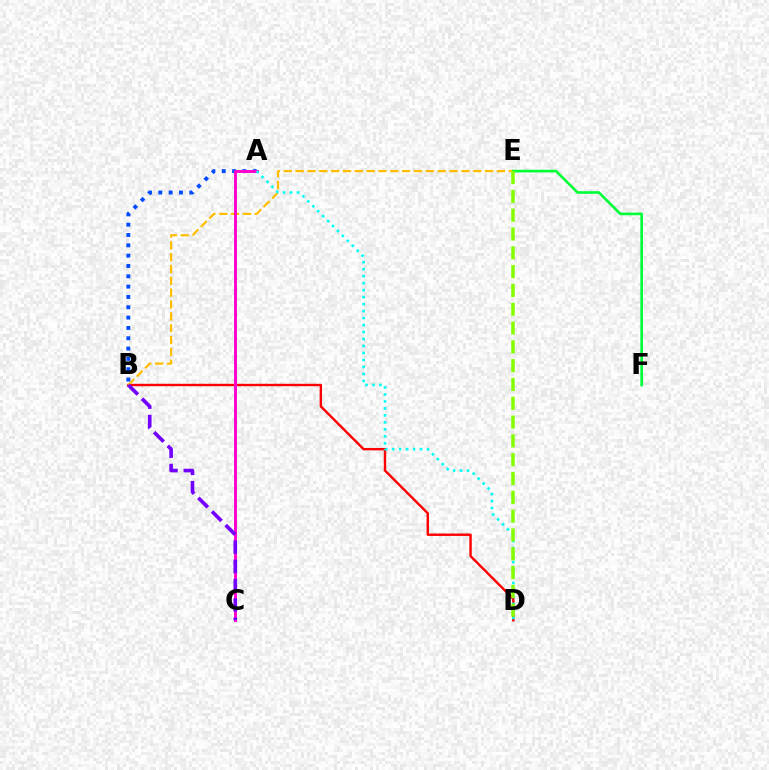{('B', 'D'): [{'color': '#ff0000', 'line_style': 'solid', 'thickness': 1.73}], ('B', 'E'): [{'color': '#ffbd00', 'line_style': 'dashed', 'thickness': 1.61}], ('A', 'B'): [{'color': '#004bff', 'line_style': 'dotted', 'thickness': 2.81}], ('E', 'F'): [{'color': '#00ff39', 'line_style': 'solid', 'thickness': 1.92}], ('A', 'C'): [{'color': '#ff00cf', 'line_style': 'solid', 'thickness': 2.1}], ('A', 'D'): [{'color': '#00fff6', 'line_style': 'dotted', 'thickness': 1.9}], ('B', 'C'): [{'color': '#7200ff', 'line_style': 'dashed', 'thickness': 2.62}], ('D', 'E'): [{'color': '#84ff00', 'line_style': 'dashed', 'thickness': 2.56}]}